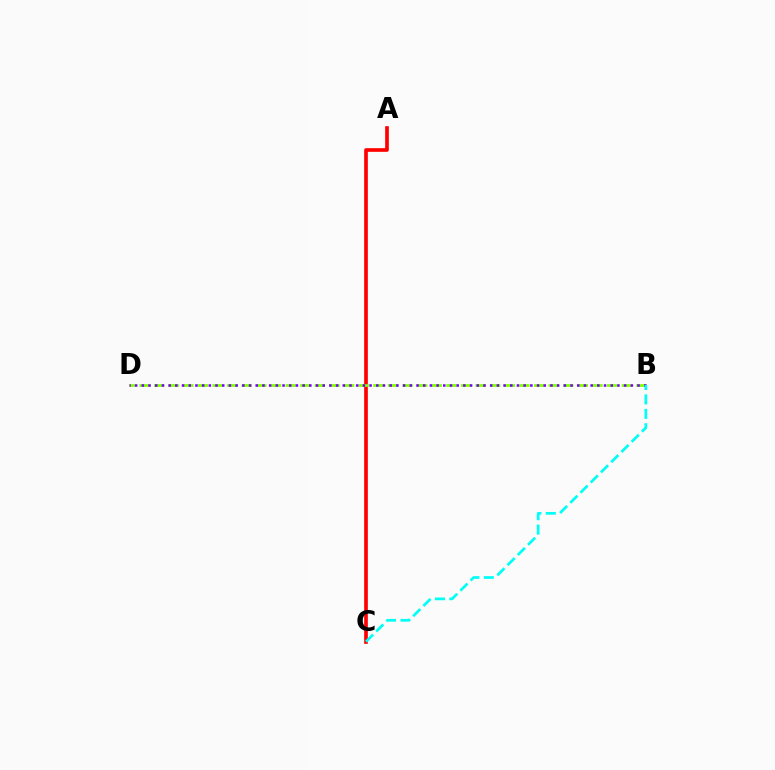{('A', 'C'): [{'color': '#ff0000', 'line_style': 'solid', 'thickness': 2.64}], ('B', 'D'): [{'color': '#84ff00', 'line_style': 'dashed', 'thickness': 1.99}, {'color': '#7200ff', 'line_style': 'dotted', 'thickness': 1.82}], ('B', 'C'): [{'color': '#00fff6', 'line_style': 'dashed', 'thickness': 1.96}]}